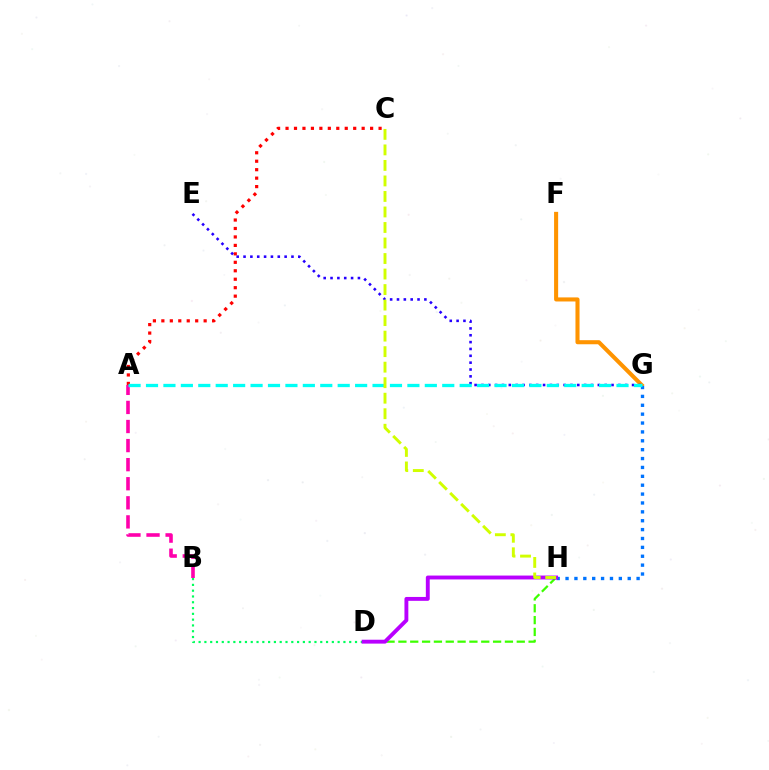{('A', 'B'): [{'color': '#ff00ac', 'line_style': 'dashed', 'thickness': 2.59}], ('F', 'G'): [{'color': '#ff9400', 'line_style': 'solid', 'thickness': 2.93}], ('B', 'D'): [{'color': '#00ff5c', 'line_style': 'dotted', 'thickness': 1.57}], ('G', 'H'): [{'color': '#0074ff', 'line_style': 'dotted', 'thickness': 2.41}], ('A', 'C'): [{'color': '#ff0000', 'line_style': 'dotted', 'thickness': 2.3}], ('E', 'G'): [{'color': '#2500ff', 'line_style': 'dotted', 'thickness': 1.86}], ('D', 'H'): [{'color': '#3dff00', 'line_style': 'dashed', 'thickness': 1.61}, {'color': '#b900ff', 'line_style': 'solid', 'thickness': 2.8}], ('A', 'G'): [{'color': '#00fff6', 'line_style': 'dashed', 'thickness': 2.37}], ('C', 'H'): [{'color': '#d1ff00', 'line_style': 'dashed', 'thickness': 2.11}]}